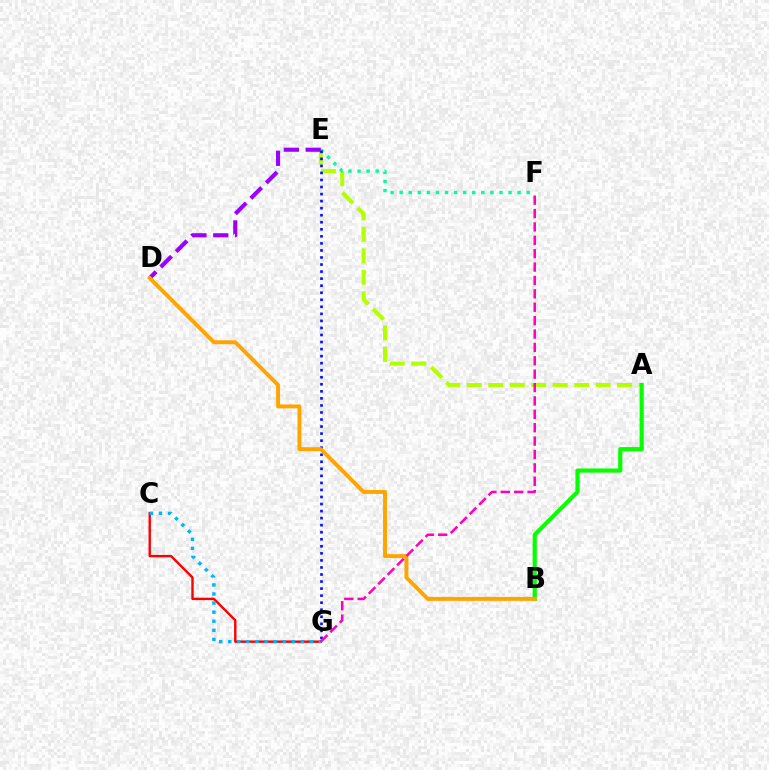{('A', 'E'): [{'color': '#b3ff00', 'line_style': 'dashed', 'thickness': 2.92}], ('A', 'B'): [{'color': '#08ff00', 'line_style': 'solid', 'thickness': 2.99}], ('E', 'F'): [{'color': '#00ff9d', 'line_style': 'dotted', 'thickness': 2.47}], ('D', 'E'): [{'color': '#9b00ff', 'line_style': 'dashed', 'thickness': 2.97}], ('E', 'G'): [{'color': '#0010ff', 'line_style': 'dotted', 'thickness': 1.91}], ('B', 'D'): [{'color': '#ffa500', 'line_style': 'solid', 'thickness': 2.83}], ('C', 'G'): [{'color': '#ff0000', 'line_style': 'solid', 'thickness': 1.72}, {'color': '#00b5ff', 'line_style': 'dotted', 'thickness': 2.47}], ('F', 'G'): [{'color': '#ff00bd', 'line_style': 'dashed', 'thickness': 1.82}]}